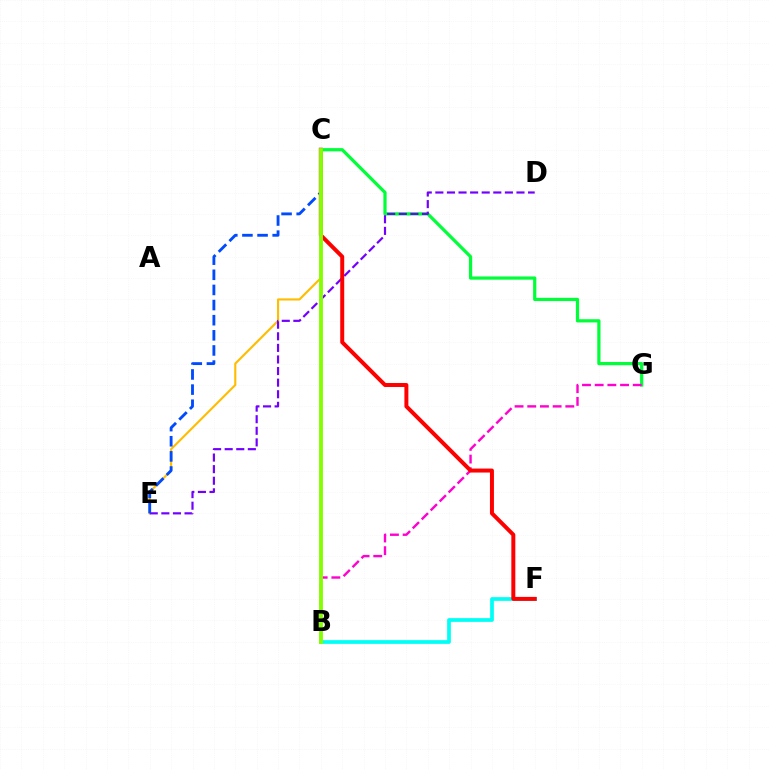{('C', 'G'): [{'color': '#00ff39', 'line_style': 'solid', 'thickness': 2.32}], ('B', 'G'): [{'color': '#ff00cf', 'line_style': 'dashed', 'thickness': 1.72}], ('B', 'F'): [{'color': '#00fff6', 'line_style': 'solid', 'thickness': 2.69}], ('C', 'E'): [{'color': '#ffbd00', 'line_style': 'solid', 'thickness': 1.53}, {'color': '#004bff', 'line_style': 'dashed', 'thickness': 2.06}], ('D', 'E'): [{'color': '#7200ff', 'line_style': 'dashed', 'thickness': 1.57}], ('C', 'F'): [{'color': '#ff0000', 'line_style': 'solid', 'thickness': 2.86}], ('B', 'C'): [{'color': '#84ff00', 'line_style': 'solid', 'thickness': 2.78}]}